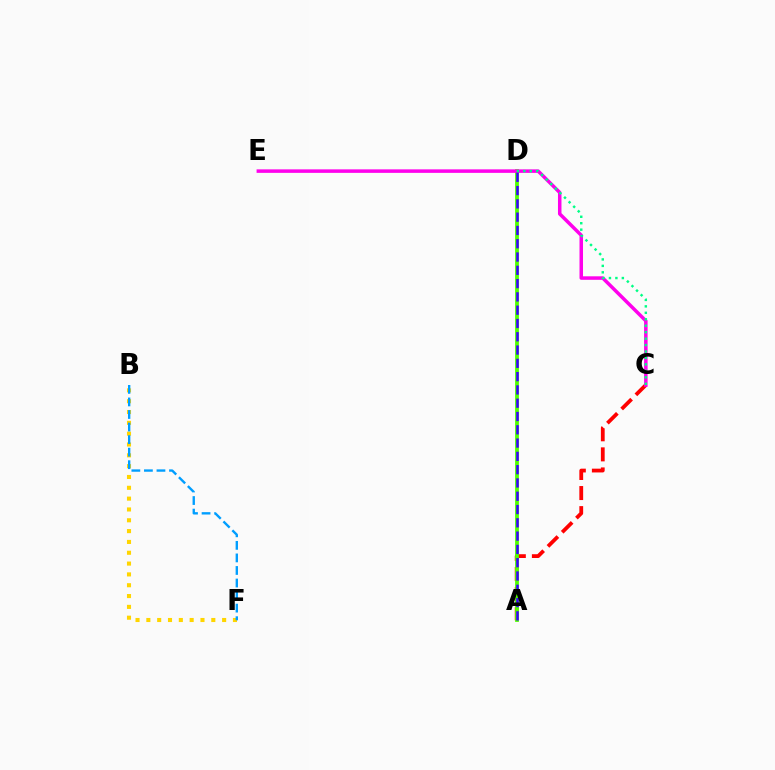{('A', 'C'): [{'color': '#ff0000', 'line_style': 'dashed', 'thickness': 2.73}], ('A', 'D'): [{'color': '#4fff00', 'line_style': 'solid', 'thickness': 2.73}, {'color': '#3700ff', 'line_style': 'dashed', 'thickness': 1.81}], ('C', 'E'): [{'color': '#ff00ed', 'line_style': 'solid', 'thickness': 2.52}], ('B', 'F'): [{'color': '#ffd500', 'line_style': 'dotted', 'thickness': 2.94}, {'color': '#009eff', 'line_style': 'dashed', 'thickness': 1.71}], ('C', 'D'): [{'color': '#00ff86', 'line_style': 'dotted', 'thickness': 1.75}]}